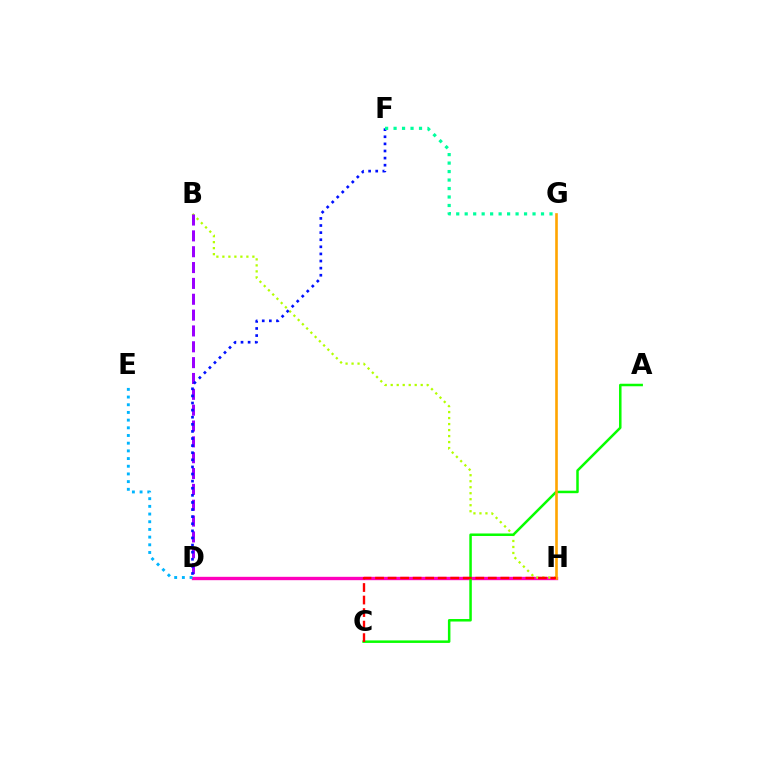{('D', 'H'): [{'color': '#ff00bd', 'line_style': 'solid', 'thickness': 2.42}], ('B', 'H'): [{'color': '#b3ff00', 'line_style': 'dotted', 'thickness': 1.63}], ('A', 'C'): [{'color': '#08ff00', 'line_style': 'solid', 'thickness': 1.8}], ('B', 'D'): [{'color': '#9b00ff', 'line_style': 'dashed', 'thickness': 2.15}], ('G', 'H'): [{'color': '#ffa500', 'line_style': 'solid', 'thickness': 1.89}], ('D', 'F'): [{'color': '#0010ff', 'line_style': 'dotted', 'thickness': 1.93}], ('F', 'G'): [{'color': '#00ff9d', 'line_style': 'dotted', 'thickness': 2.3}], ('C', 'H'): [{'color': '#ff0000', 'line_style': 'dashed', 'thickness': 1.7}], ('D', 'E'): [{'color': '#00b5ff', 'line_style': 'dotted', 'thickness': 2.09}]}